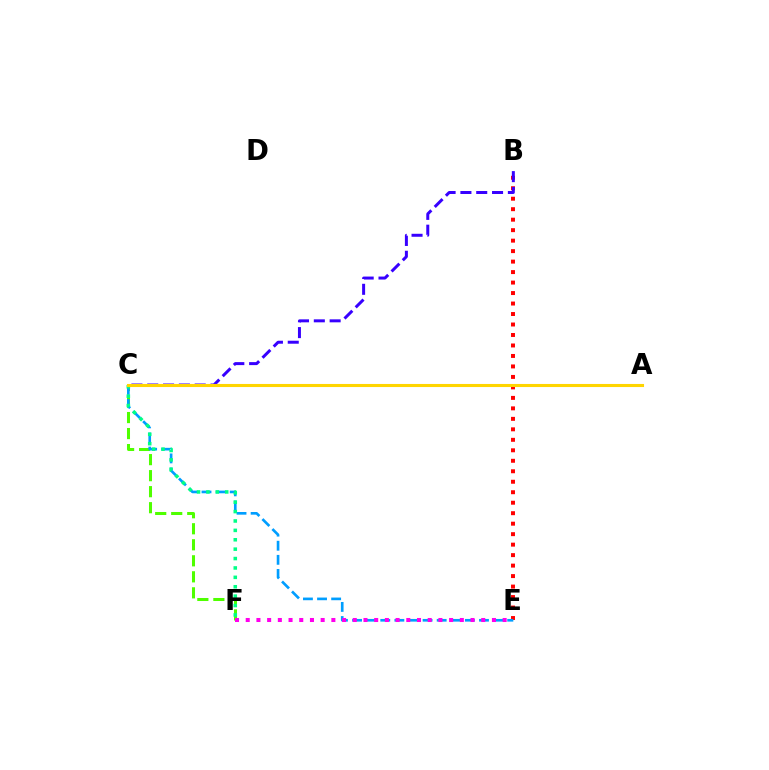{('B', 'E'): [{'color': '#ff0000', 'line_style': 'dotted', 'thickness': 2.85}], ('C', 'F'): [{'color': '#4fff00', 'line_style': 'dashed', 'thickness': 2.18}, {'color': '#00ff86', 'line_style': 'dotted', 'thickness': 2.55}], ('B', 'C'): [{'color': '#3700ff', 'line_style': 'dashed', 'thickness': 2.15}], ('C', 'E'): [{'color': '#009eff', 'line_style': 'dashed', 'thickness': 1.92}], ('E', 'F'): [{'color': '#ff00ed', 'line_style': 'dotted', 'thickness': 2.91}], ('A', 'C'): [{'color': '#ffd500', 'line_style': 'solid', 'thickness': 2.22}]}